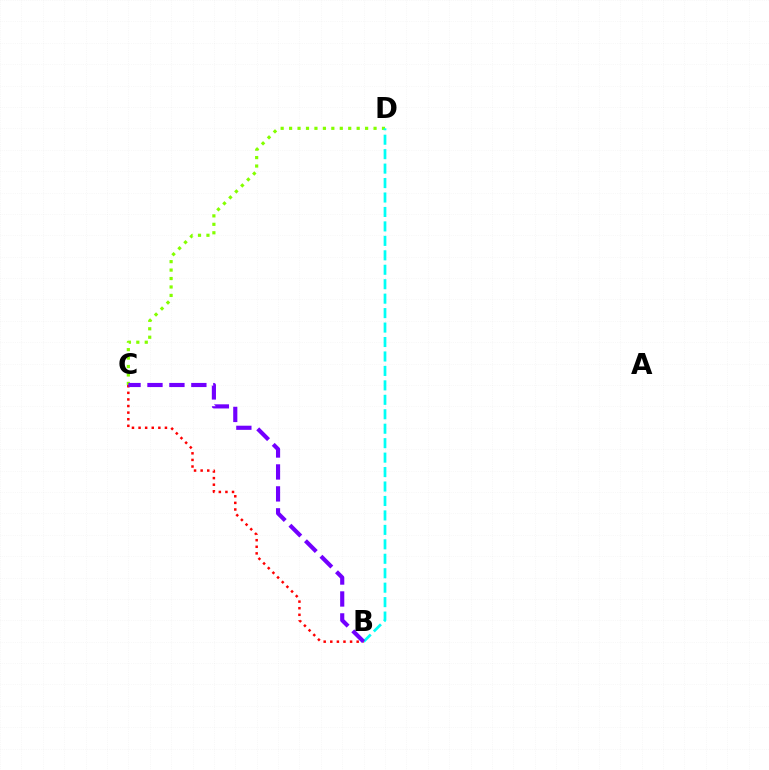{('C', 'D'): [{'color': '#84ff00', 'line_style': 'dotted', 'thickness': 2.29}], ('B', 'D'): [{'color': '#00fff6', 'line_style': 'dashed', 'thickness': 1.96}], ('B', 'C'): [{'color': '#ff0000', 'line_style': 'dotted', 'thickness': 1.79}, {'color': '#7200ff', 'line_style': 'dashed', 'thickness': 2.98}]}